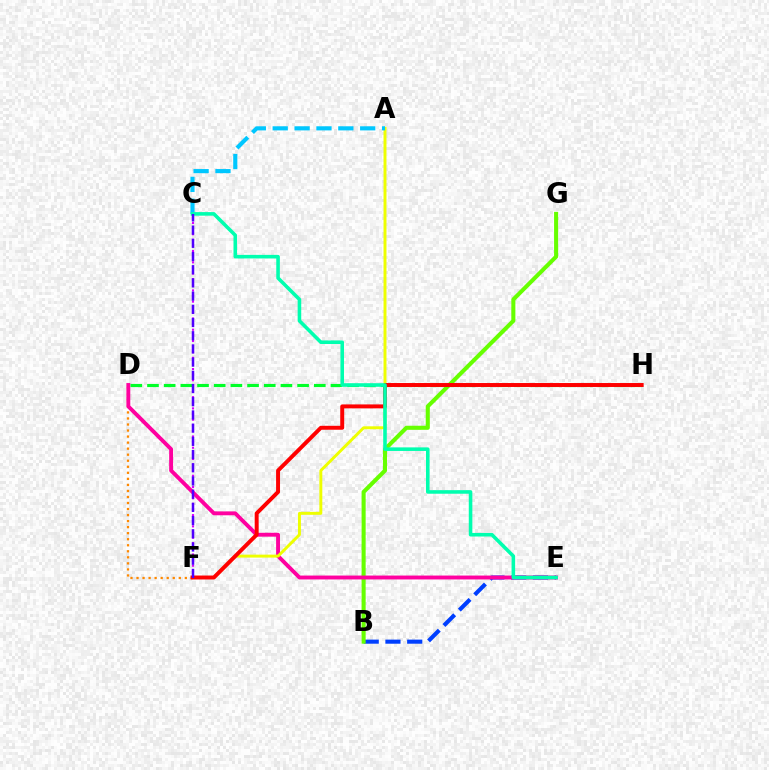{('C', 'F'): [{'color': '#d600ff', 'line_style': 'dotted', 'thickness': 1.53}, {'color': '#4f00ff', 'line_style': 'dashed', 'thickness': 1.79}], ('B', 'E'): [{'color': '#003fff', 'line_style': 'dashed', 'thickness': 2.96}], ('D', 'F'): [{'color': '#ff8800', 'line_style': 'dotted', 'thickness': 1.64}], ('B', 'G'): [{'color': '#66ff00', 'line_style': 'solid', 'thickness': 2.93}], ('D', 'E'): [{'color': '#ff00a0', 'line_style': 'solid', 'thickness': 2.8}], ('A', 'F'): [{'color': '#eeff00', 'line_style': 'solid', 'thickness': 2.12}], ('A', 'C'): [{'color': '#00c7ff', 'line_style': 'dashed', 'thickness': 2.97}], ('D', 'H'): [{'color': '#00ff27', 'line_style': 'dashed', 'thickness': 2.27}], ('F', 'H'): [{'color': '#ff0000', 'line_style': 'solid', 'thickness': 2.84}], ('C', 'E'): [{'color': '#00ffaf', 'line_style': 'solid', 'thickness': 2.57}]}